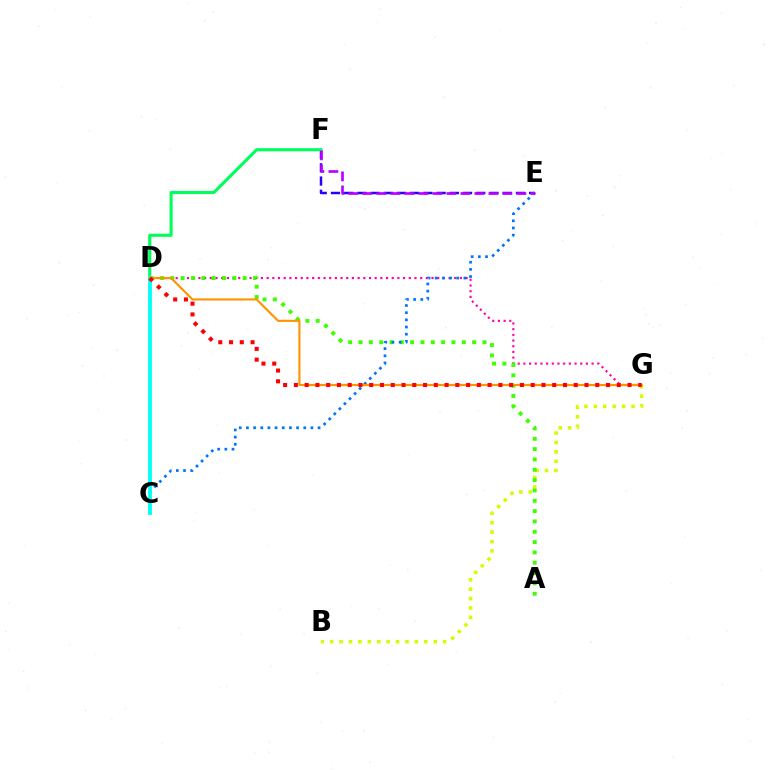{('E', 'F'): [{'color': '#2500ff', 'line_style': 'dashed', 'thickness': 1.79}, {'color': '#b900ff', 'line_style': 'dashed', 'thickness': 1.9}], ('B', 'G'): [{'color': '#d1ff00', 'line_style': 'dotted', 'thickness': 2.56}], ('D', 'G'): [{'color': '#ff00ac', 'line_style': 'dotted', 'thickness': 1.54}, {'color': '#ff9400', 'line_style': 'solid', 'thickness': 1.54}, {'color': '#ff0000', 'line_style': 'dotted', 'thickness': 2.92}], ('D', 'F'): [{'color': '#00ff5c', 'line_style': 'solid', 'thickness': 2.23}], ('A', 'D'): [{'color': '#3dff00', 'line_style': 'dotted', 'thickness': 2.81}], ('C', 'E'): [{'color': '#0074ff', 'line_style': 'dotted', 'thickness': 1.95}], ('C', 'D'): [{'color': '#00fff6', 'line_style': 'solid', 'thickness': 2.74}]}